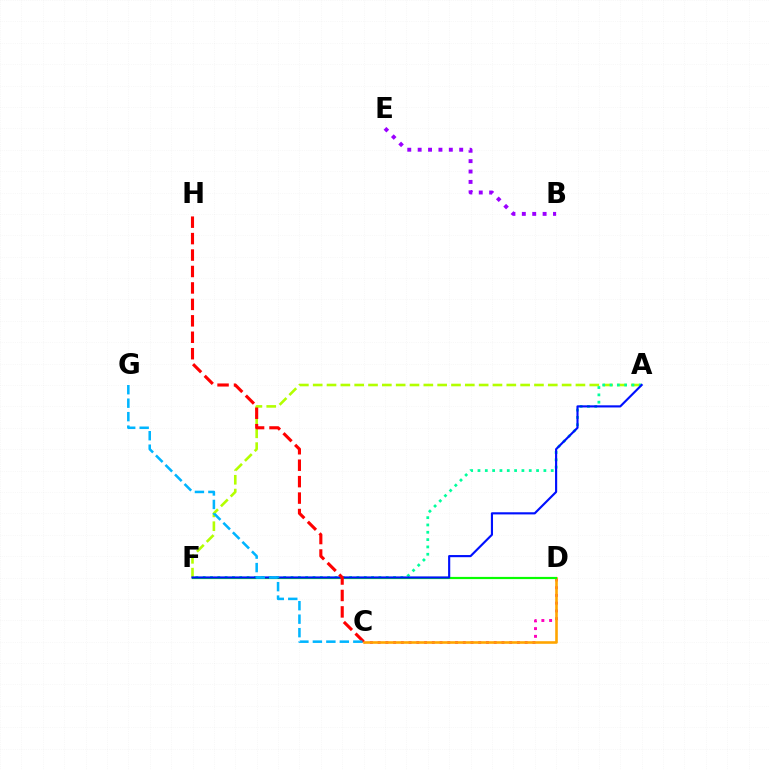{('A', 'F'): [{'color': '#b3ff00', 'line_style': 'dashed', 'thickness': 1.88}, {'color': '#00ff9d', 'line_style': 'dotted', 'thickness': 1.99}, {'color': '#0010ff', 'line_style': 'solid', 'thickness': 1.54}], ('C', 'D'): [{'color': '#ff00bd', 'line_style': 'dotted', 'thickness': 2.1}, {'color': '#ffa500', 'line_style': 'solid', 'thickness': 1.87}], ('D', 'F'): [{'color': '#08ff00', 'line_style': 'solid', 'thickness': 1.58}], ('C', 'H'): [{'color': '#ff0000', 'line_style': 'dashed', 'thickness': 2.23}], ('B', 'E'): [{'color': '#9b00ff', 'line_style': 'dotted', 'thickness': 2.82}], ('C', 'G'): [{'color': '#00b5ff', 'line_style': 'dashed', 'thickness': 1.83}]}